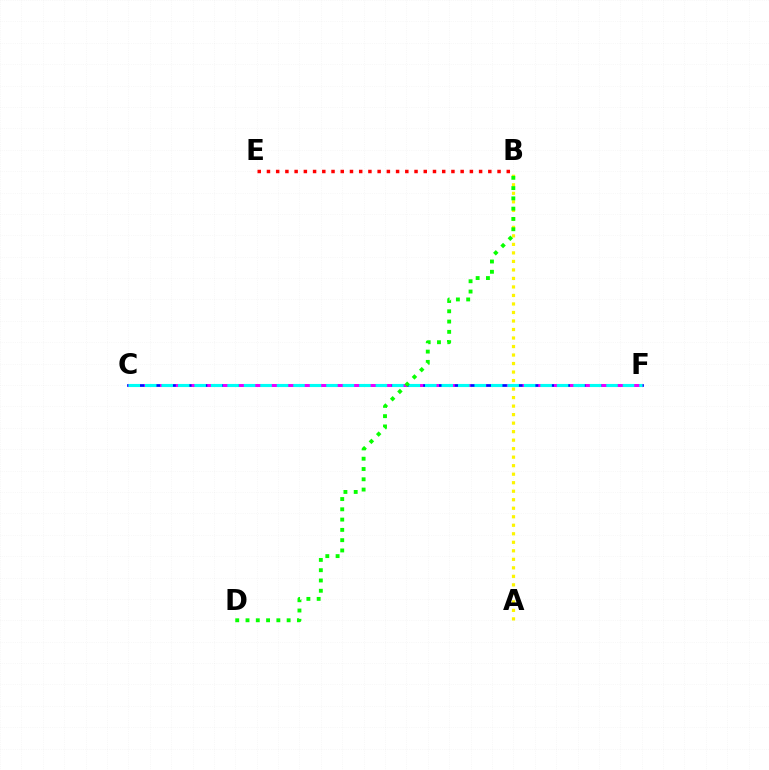{('B', 'E'): [{'color': '#ff0000', 'line_style': 'dotted', 'thickness': 2.51}], ('C', 'F'): [{'color': '#0010ff', 'line_style': 'solid', 'thickness': 1.98}, {'color': '#ee00ff', 'line_style': 'dashed', 'thickness': 2.14}, {'color': '#00fff6', 'line_style': 'dashed', 'thickness': 2.24}], ('A', 'B'): [{'color': '#fcf500', 'line_style': 'dotted', 'thickness': 2.31}], ('B', 'D'): [{'color': '#08ff00', 'line_style': 'dotted', 'thickness': 2.79}]}